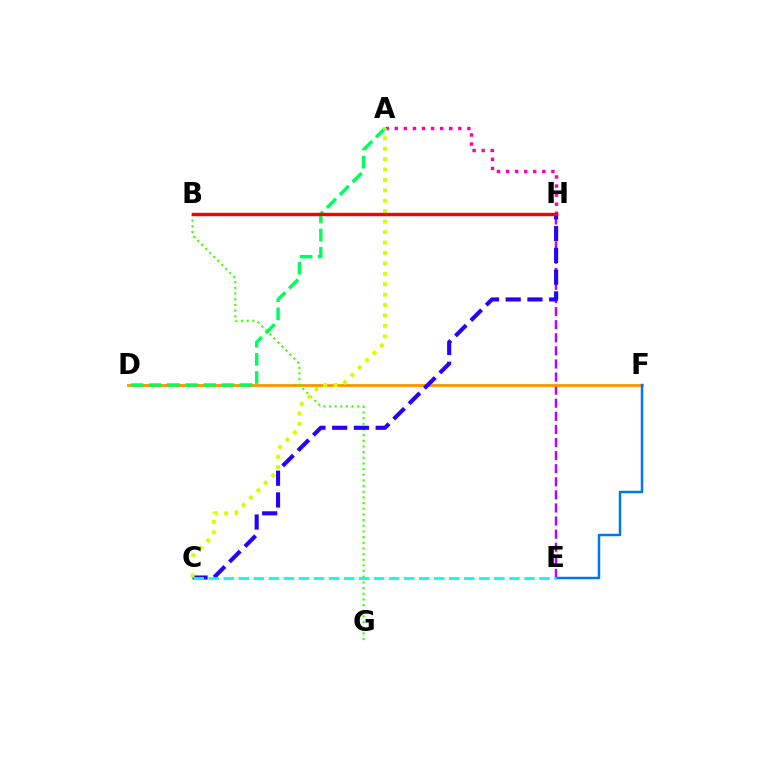{('E', 'H'): [{'color': '#b900ff', 'line_style': 'dashed', 'thickness': 1.78}], ('A', 'H'): [{'color': '#ff00ac', 'line_style': 'dotted', 'thickness': 2.47}], ('D', 'F'): [{'color': '#ff9400', 'line_style': 'solid', 'thickness': 2.03}], ('A', 'D'): [{'color': '#00ff5c', 'line_style': 'dashed', 'thickness': 2.47}], ('B', 'G'): [{'color': '#3dff00', 'line_style': 'dotted', 'thickness': 1.54}], ('C', 'H'): [{'color': '#2500ff', 'line_style': 'dashed', 'thickness': 2.95}], ('A', 'C'): [{'color': '#d1ff00', 'line_style': 'dotted', 'thickness': 2.83}], ('E', 'F'): [{'color': '#0074ff', 'line_style': 'solid', 'thickness': 1.78}], ('C', 'E'): [{'color': '#00fff6', 'line_style': 'dashed', 'thickness': 2.04}], ('B', 'H'): [{'color': '#ff0000', 'line_style': 'solid', 'thickness': 2.45}]}